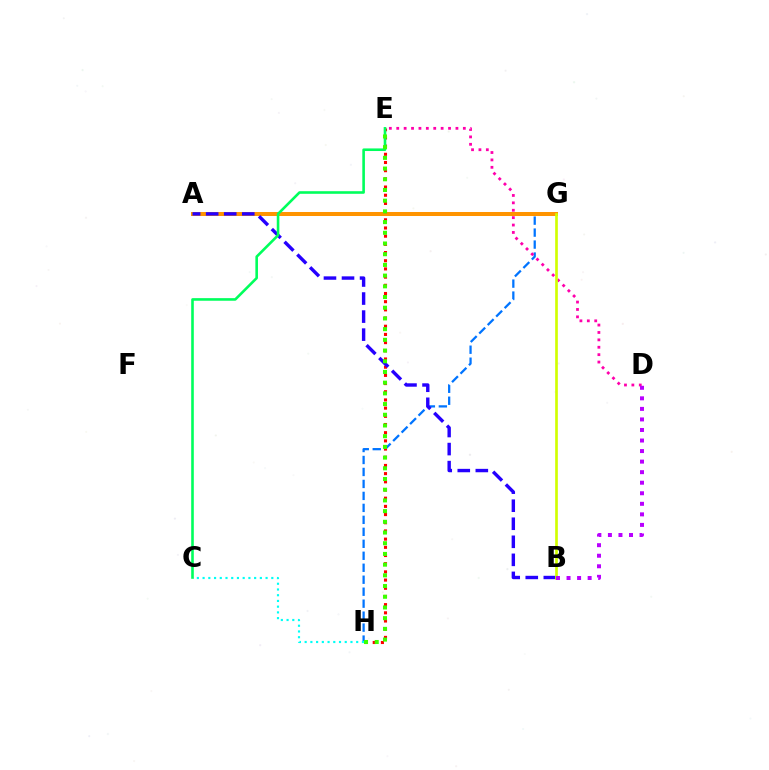{('G', 'H'): [{'color': '#0074ff', 'line_style': 'dashed', 'thickness': 1.63}], ('A', 'G'): [{'color': '#ff9400', 'line_style': 'solid', 'thickness': 2.89}], ('D', 'E'): [{'color': '#ff00ac', 'line_style': 'dotted', 'thickness': 2.01}], ('C', 'H'): [{'color': '#00fff6', 'line_style': 'dotted', 'thickness': 1.56}], ('E', 'H'): [{'color': '#ff0000', 'line_style': 'dotted', 'thickness': 2.22}, {'color': '#3dff00', 'line_style': 'dotted', 'thickness': 2.91}], ('A', 'B'): [{'color': '#2500ff', 'line_style': 'dashed', 'thickness': 2.45}], ('B', 'G'): [{'color': '#d1ff00', 'line_style': 'solid', 'thickness': 1.92}], ('B', 'D'): [{'color': '#b900ff', 'line_style': 'dotted', 'thickness': 2.87}], ('C', 'E'): [{'color': '#00ff5c', 'line_style': 'solid', 'thickness': 1.87}]}